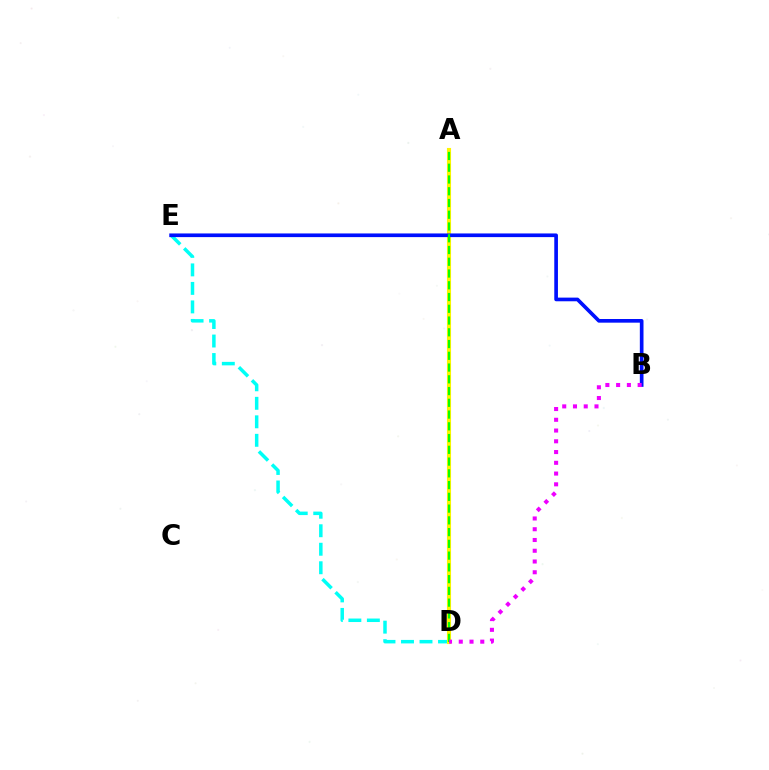{('D', 'E'): [{'color': '#00fff6', 'line_style': 'dashed', 'thickness': 2.51}], ('A', 'D'): [{'color': '#ff0000', 'line_style': 'solid', 'thickness': 2.86}, {'color': '#fcf500', 'line_style': 'solid', 'thickness': 2.95}, {'color': '#08ff00', 'line_style': 'dashed', 'thickness': 1.6}], ('B', 'E'): [{'color': '#0010ff', 'line_style': 'solid', 'thickness': 2.64}], ('B', 'D'): [{'color': '#ee00ff', 'line_style': 'dotted', 'thickness': 2.92}]}